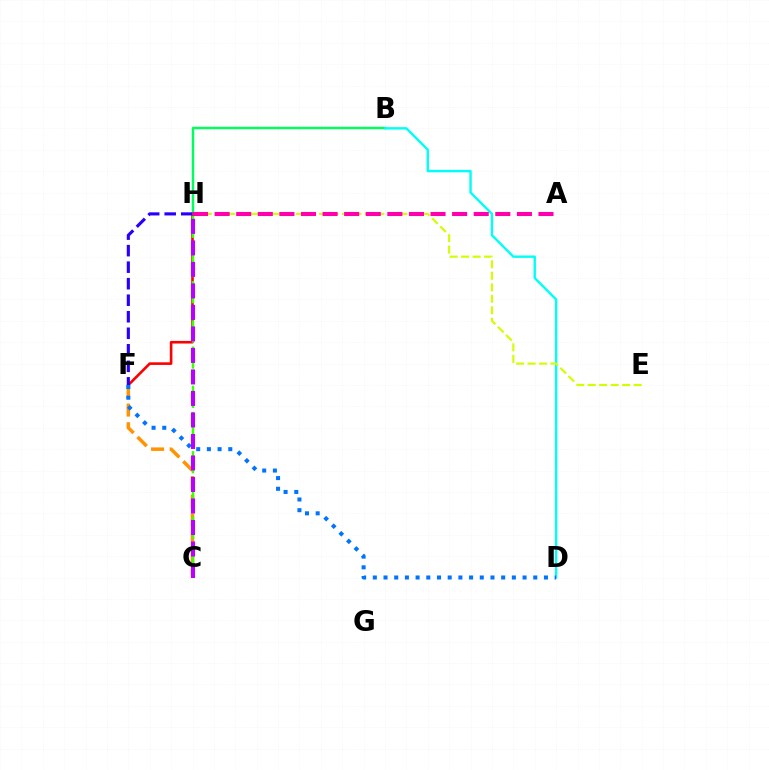{('B', 'H'): [{'color': '#00ff5c', 'line_style': 'solid', 'thickness': 1.78}], ('B', 'D'): [{'color': '#00fff6', 'line_style': 'solid', 'thickness': 1.72}], ('F', 'H'): [{'color': '#ff0000', 'line_style': 'solid', 'thickness': 1.89}, {'color': '#2500ff', 'line_style': 'dashed', 'thickness': 2.24}], ('E', 'H'): [{'color': '#d1ff00', 'line_style': 'dashed', 'thickness': 1.56}], ('C', 'F'): [{'color': '#ff9400', 'line_style': 'dashed', 'thickness': 2.53}], ('C', 'H'): [{'color': '#3dff00', 'line_style': 'dashed', 'thickness': 1.78}, {'color': '#b900ff', 'line_style': 'dashed', 'thickness': 2.92}], ('D', 'F'): [{'color': '#0074ff', 'line_style': 'dotted', 'thickness': 2.91}], ('A', 'H'): [{'color': '#ff00ac', 'line_style': 'dashed', 'thickness': 2.93}]}